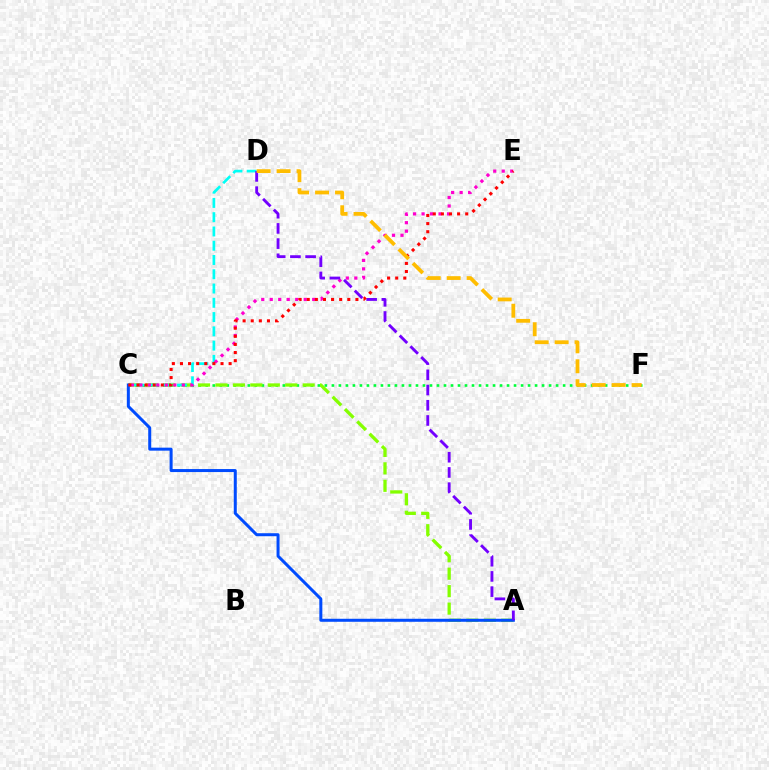{('C', 'F'): [{'color': '#00ff39', 'line_style': 'dotted', 'thickness': 1.9}], ('A', 'C'): [{'color': '#84ff00', 'line_style': 'dashed', 'thickness': 2.37}, {'color': '#004bff', 'line_style': 'solid', 'thickness': 2.17}], ('C', 'D'): [{'color': '#00fff6', 'line_style': 'dashed', 'thickness': 1.94}], ('C', 'E'): [{'color': '#ff00cf', 'line_style': 'dotted', 'thickness': 2.31}, {'color': '#ff0000', 'line_style': 'dotted', 'thickness': 2.2}], ('A', 'D'): [{'color': '#7200ff', 'line_style': 'dashed', 'thickness': 2.07}], ('D', 'F'): [{'color': '#ffbd00', 'line_style': 'dashed', 'thickness': 2.71}]}